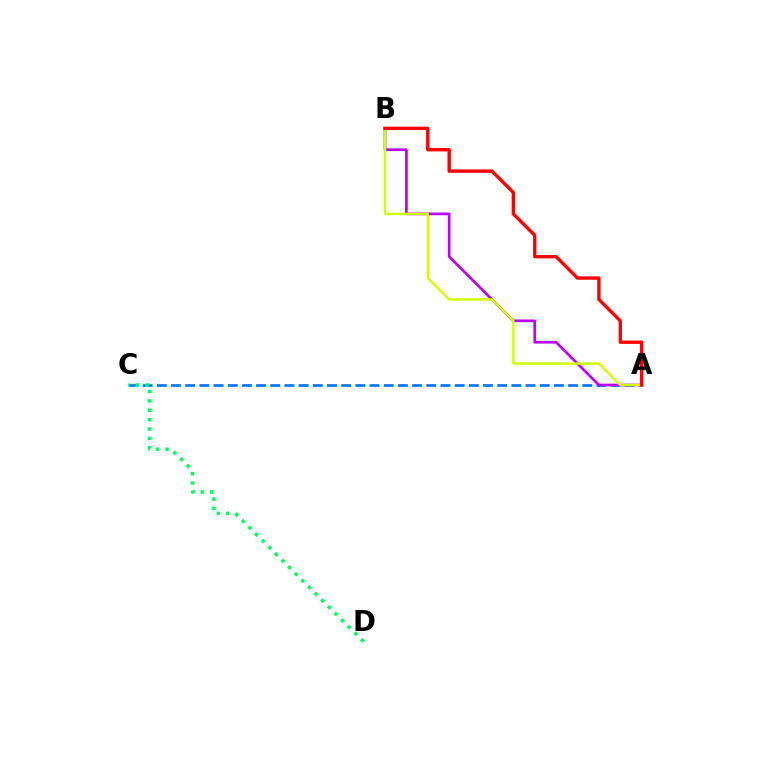{('A', 'C'): [{'color': '#0074ff', 'line_style': 'dashed', 'thickness': 1.93}], ('C', 'D'): [{'color': '#00ff5c', 'line_style': 'dotted', 'thickness': 2.54}], ('A', 'B'): [{'color': '#b900ff', 'line_style': 'solid', 'thickness': 1.94}, {'color': '#d1ff00', 'line_style': 'solid', 'thickness': 1.73}, {'color': '#ff0000', 'line_style': 'solid', 'thickness': 2.43}]}